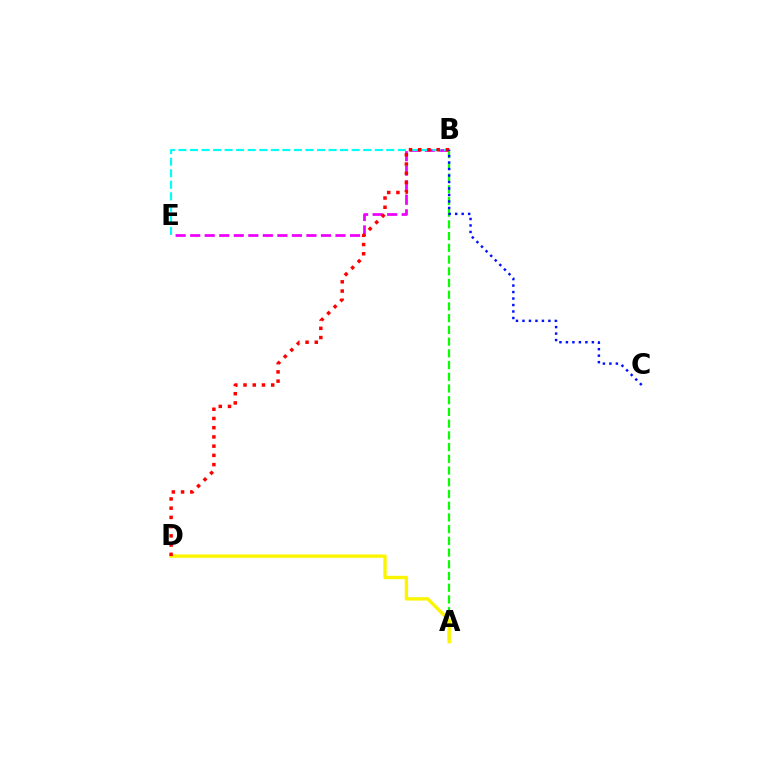{('B', 'E'): [{'color': '#ee00ff', 'line_style': 'dashed', 'thickness': 1.97}, {'color': '#00fff6', 'line_style': 'dashed', 'thickness': 1.57}], ('A', 'B'): [{'color': '#08ff00', 'line_style': 'dashed', 'thickness': 1.59}], ('A', 'D'): [{'color': '#fcf500', 'line_style': 'solid', 'thickness': 2.43}], ('B', 'D'): [{'color': '#ff0000', 'line_style': 'dotted', 'thickness': 2.51}], ('B', 'C'): [{'color': '#0010ff', 'line_style': 'dotted', 'thickness': 1.76}]}